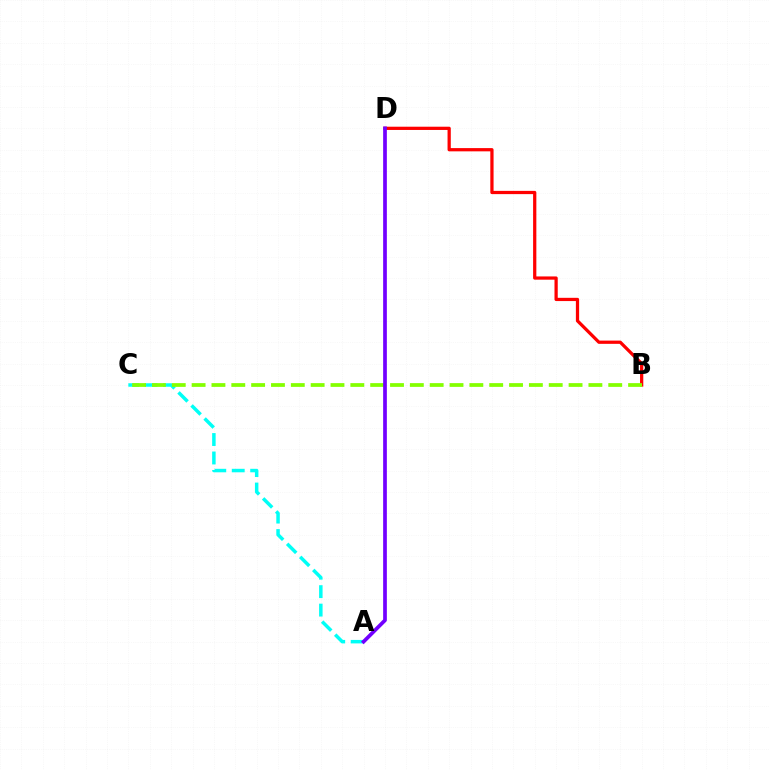{('B', 'D'): [{'color': '#ff0000', 'line_style': 'solid', 'thickness': 2.34}], ('A', 'C'): [{'color': '#00fff6', 'line_style': 'dashed', 'thickness': 2.51}], ('B', 'C'): [{'color': '#84ff00', 'line_style': 'dashed', 'thickness': 2.7}], ('A', 'D'): [{'color': '#7200ff', 'line_style': 'solid', 'thickness': 2.67}]}